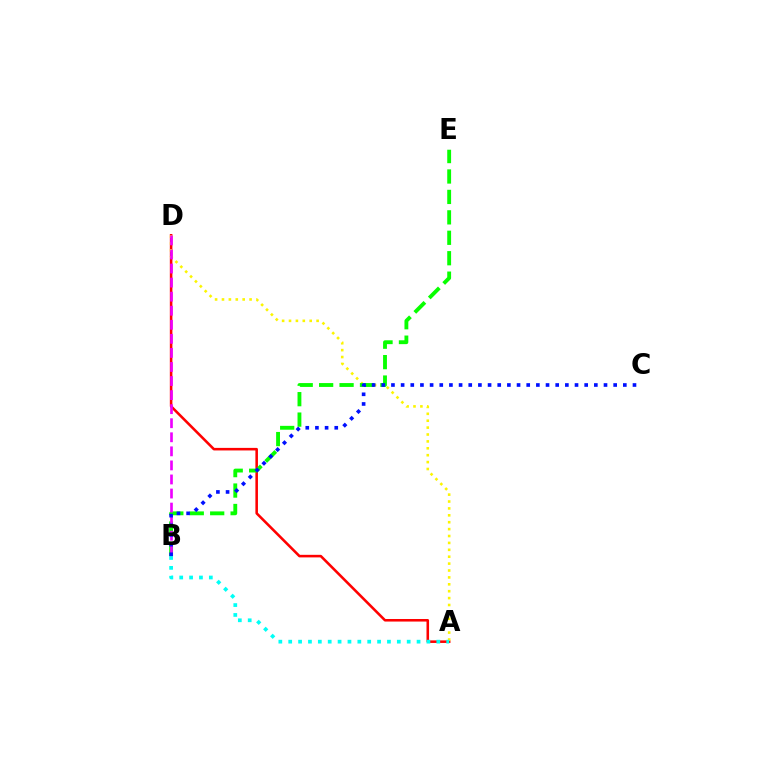{('A', 'D'): [{'color': '#ff0000', 'line_style': 'solid', 'thickness': 1.85}, {'color': '#fcf500', 'line_style': 'dotted', 'thickness': 1.87}], ('B', 'E'): [{'color': '#08ff00', 'line_style': 'dashed', 'thickness': 2.78}], ('A', 'B'): [{'color': '#00fff6', 'line_style': 'dotted', 'thickness': 2.68}], ('B', 'D'): [{'color': '#ee00ff', 'line_style': 'dashed', 'thickness': 1.91}], ('B', 'C'): [{'color': '#0010ff', 'line_style': 'dotted', 'thickness': 2.62}]}